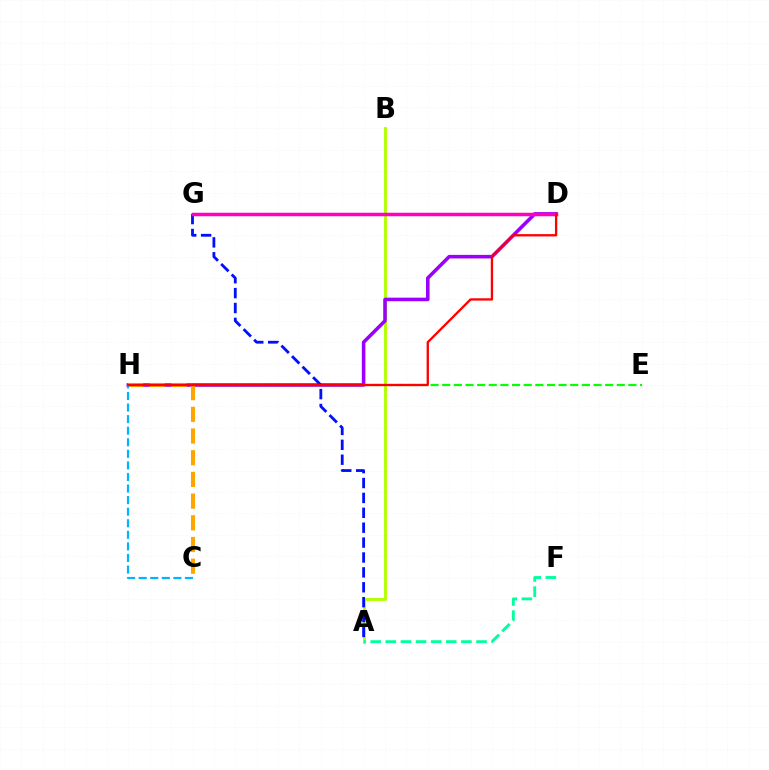{('A', 'B'): [{'color': '#b3ff00', 'line_style': 'solid', 'thickness': 2.09}], ('D', 'H'): [{'color': '#9b00ff', 'line_style': 'solid', 'thickness': 2.56}, {'color': '#ff0000', 'line_style': 'solid', 'thickness': 1.67}], ('E', 'H'): [{'color': '#08ff00', 'line_style': 'dashed', 'thickness': 1.58}], ('C', 'H'): [{'color': '#ffa500', 'line_style': 'dashed', 'thickness': 2.95}, {'color': '#00b5ff', 'line_style': 'dashed', 'thickness': 1.57}], ('A', 'F'): [{'color': '#00ff9d', 'line_style': 'dashed', 'thickness': 2.05}], ('A', 'G'): [{'color': '#0010ff', 'line_style': 'dashed', 'thickness': 2.02}], ('D', 'G'): [{'color': '#ff00bd', 'line_style': 'solid', 'thickness': 2.52}]}